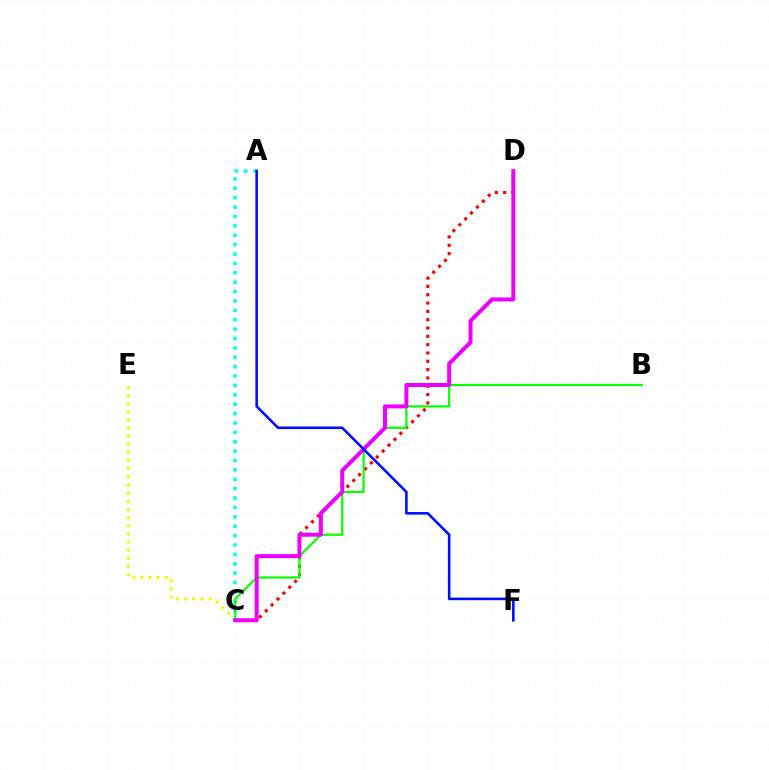{('C', 'E'): [{'color': '#fcf500', 'line_style': 'dotted', 'thickness': 2.21}], ('A', 'C'): [{'color': '#00fff6', 'line_style': 'dotted', 'thickness': 2.55}], ('C', 'D'): [{'color': '#ff0000', 'line_style': 'dotted', 'thickness': 2.26}, {'color': '#ee00ff', 'line_style': 'solid', 'thickness': 2.87}], ('B', 'C'): [{'color': '#08ff00', 'line_style': 'solid', 'thickness': 1.58}], ('A', 'F'): [{'color': '#0010ff', 'line_style': 'solid', 'thickness': 1.87}]}